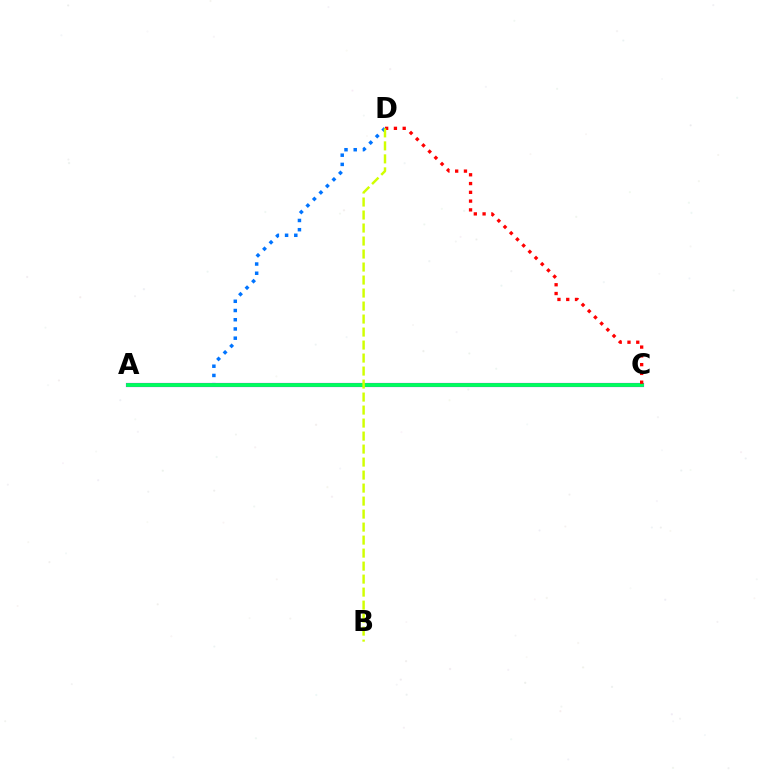{('A', 'D'): [{'color': '#0074ff', 'line_style': 'dotted', 'thickness': 2.51}], ('A', 'C'): [{'color': '#b900ff', 'line_style': 'solid', 'thickness': 2.99}, {'color': '#00ff5c', 'line_style': 'solid', 'thickness': 2.75}], ('C', 'D'): [{'color': '#ff0000', 'line_style': 'dotted', 'thickness': 2.38}], ('B', 'D'): [{'color': '#d1ff00', 'line_style': 'dashed', 'thickness': 1.77}]}